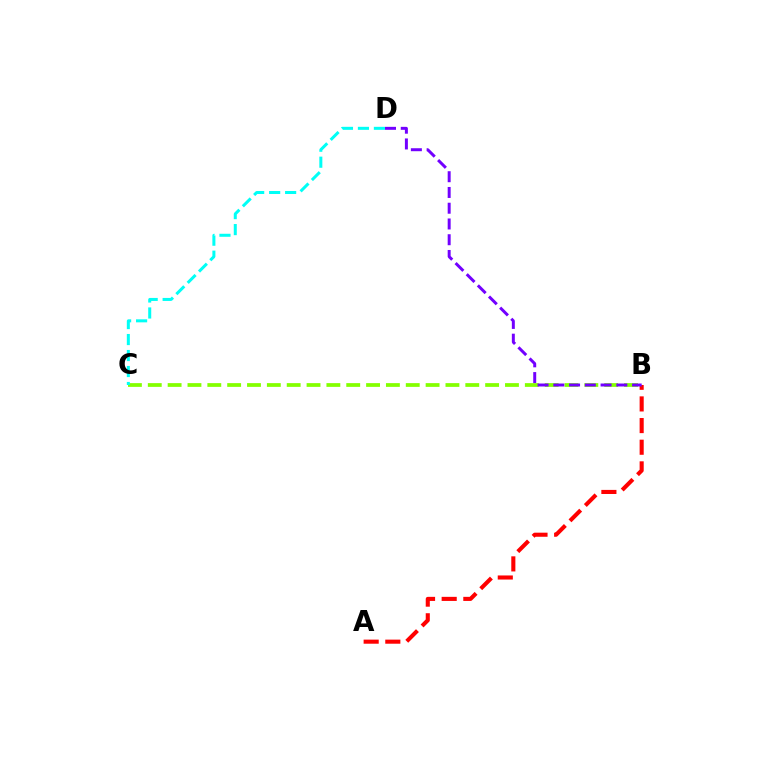{('B', 'C'): [{'color': '#84ff00', 'line_style': 'dashed', 'thickness': 2.7}], ('A', 'B'): [{'color': '#ff0000', 'line_style': 'dashed', 'thickness': 2.94}], ('B', 'D'): [{'color': '#7200ff', 'line_style': 'dashed', 'thickness': 2.14}], ('C', 'D'): [{'color': '#00fff6', 'line_style': 'dashed', 'thickness': 2.17}]}